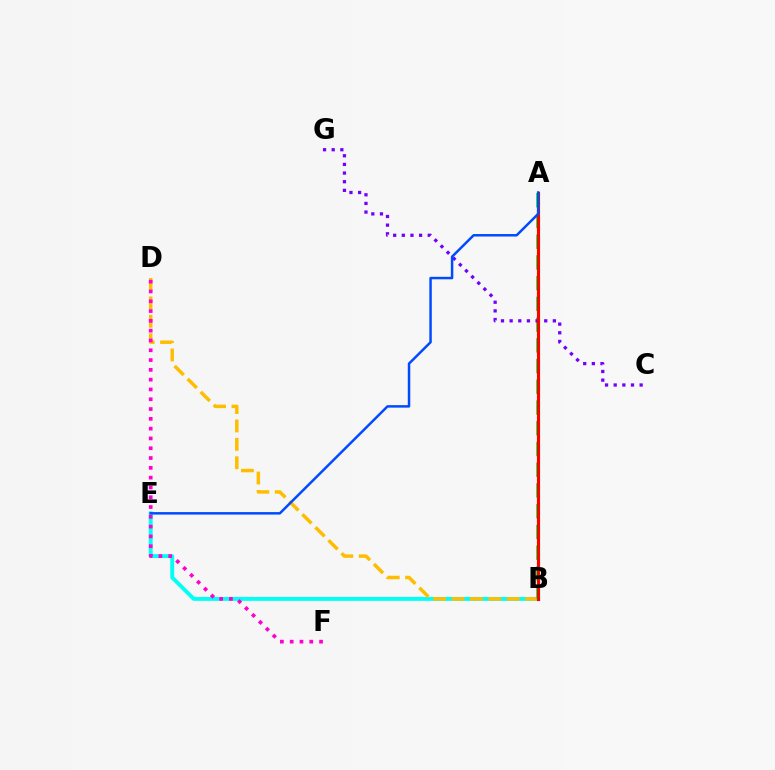{('B', 'E'): [{'color': '#00fff6', 'line_style': 'solid', 'thickness': 2.82}], ('B', 'D'): [{'color': '#ffbd00', 'line_style': 'dashed', 'thickness': 2.5}], ('D', 'F'): [{'color': '#ff00cf', 'line_style': 'dotted', 'thickness': 2.66}], ('A', 'B'): [{'color': '#00ff39', 'line_style': 'dashed', 'thickness': 2.82}, {'color': '#84ff00', 'line_style': 'dotted', 'thickness': 2.27}, {'color': '#ff0000', 'line_style': 'solid', 'thickness': 2.24}], ('C', 'G'): [{'color': '#7200ff', 'line_style': 'dotted', 'thickness': 2.35}], ('A', 'E'): [{'color': '#004bff', 'line_style': 'solid', 'thickness': 1.79}]}